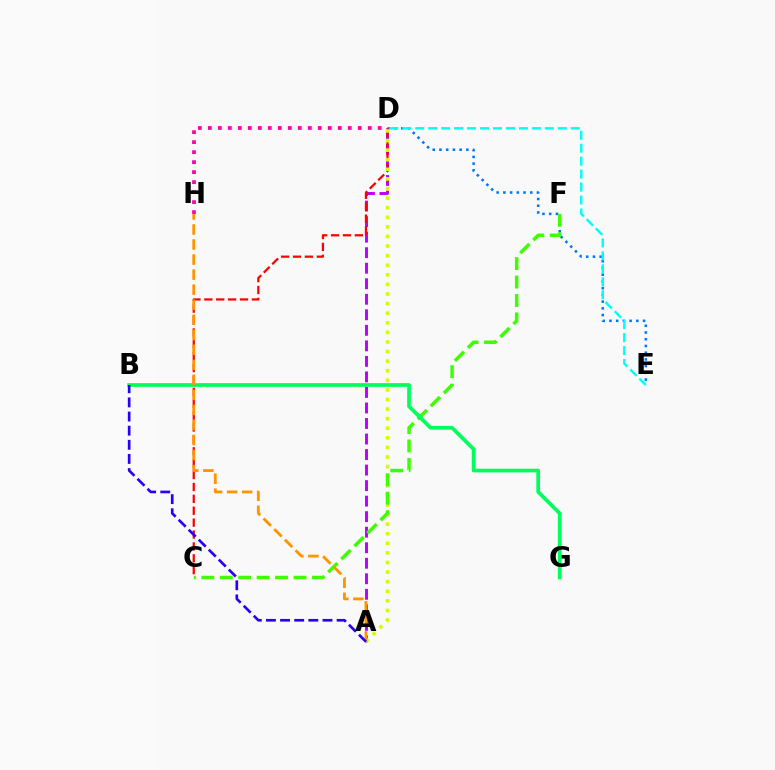{('D', 'E'): [{'color': '#0074ff', 'line_style': 'dotted', 'thickness': 1.83}, {'color': '#00fff6', 'line_style': 'dashed', 'thickness': 1.76}], ('A', 'D'): [{'color': '#b900ff', 'line_style': 'dashed', 'thickness': 2.11}, {'color': '#d1ff00', 'line_style': 'dotted', 'thickness': 2.61}], ('D', 'H'): [{'color': '#ff00ac', 'line_style': 'dotted', 'thickness': 2.72}], ('C', 'D'): [{'color': '#ff0000', 'line_style': 'dashed', 'thickness': 1.62}], ('C', 'F'): [{'color': '#3dff00', 'line_style': 'dashed', 'thickness': 2.51}], ('B', 'G'): [{'color': '#00ff5c', 'line_style': 'solid', 'thickness': 2.68}], ('A', 'H'): [{'color': '#ff9400', 'line_style': 'dashed', 'thickness': 2.04}], ('A', 'B'): [{'color': '#2500ff', 'line_style': 'dashed', 'thickness': 1.92}]}